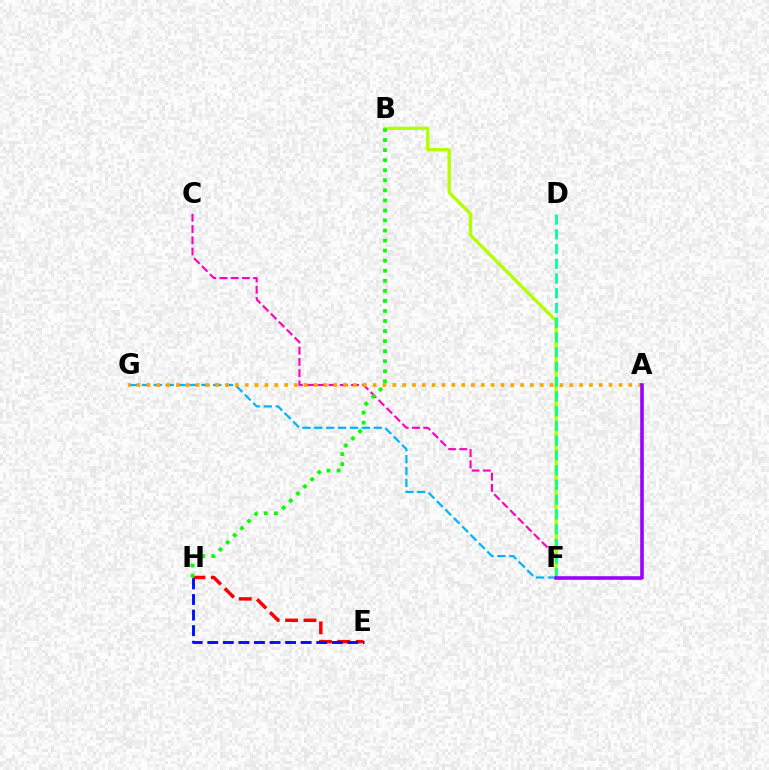{('C', 'F'): [{'color': '#ff00bd', 'line_style': 'dashed', 'thickness': 1.53}], ('F', 'G'): [{'color': '#00b5ff', 'line_style': 'dashed', 'thickness': 1.61}], ('E', 'H'): [{'color': '#ff0000', 'line_style': 'dashed', 'thickness': 2.5}, {'color': '#0010ff', 'line_style': 'dashed', 'thickness': 2.11}], ('B', 'F'): [{'color': '#b3ff00', 'line_style': 'solid', 'thickness': 2.4}], ('D', 'F'): [{'color': '#00ff9d', 'line_style': 'dashed', 'thickness': 2.0}], ('B', 'H'): [{'color': '#08ff00', 'line_style': 'dotted', 'thickness': 2.73}], ('A', 'G'): [{'color': '#ffa500', 'line_style': 'dotted', 'thickness': 2.67}], ('A', 'F'): [{'color': '#9b00ff', 'line_style': 'solid', 'thickness': 2.59}]}